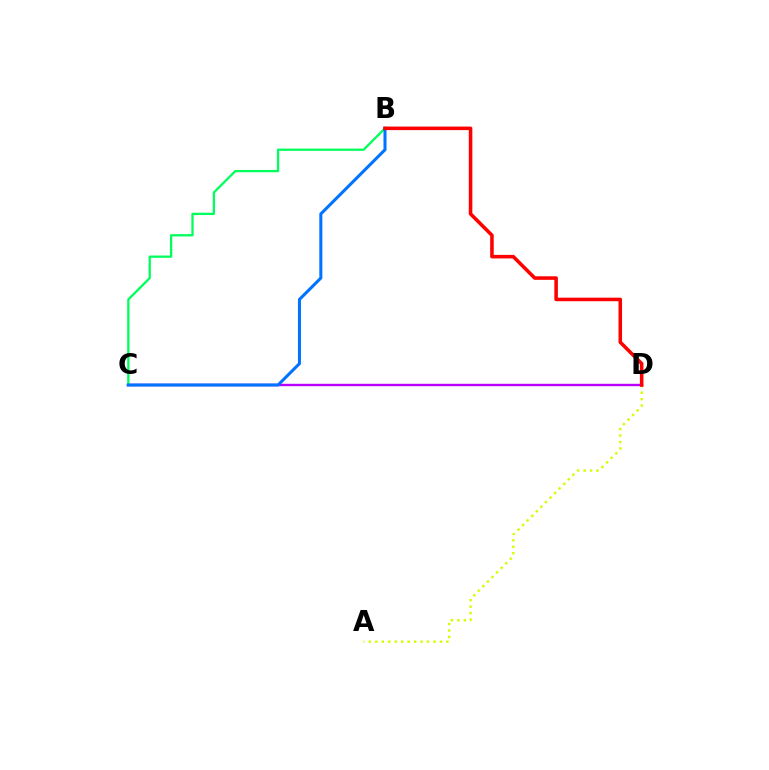{('A', 'D'): [{'color': '#d1ff00', 'line_style': 'dotted', 'thickness': 1.76}], ('C', 'D'): [{'color': '#b900ff', 'line_style': 'solid', 'thickness': 1.73}], ('B', 'C'): [{'color': '#00ff5c', 'line_style': 'solid', 'thickness': 1.65}, {'color': '#0074ff', 'line_style': 'solid', 'thickness': 2.2}], ('B', 'D'): [{'color': '#ff0000', 'line_style': 'solid', 'thickness': 2.55}]}